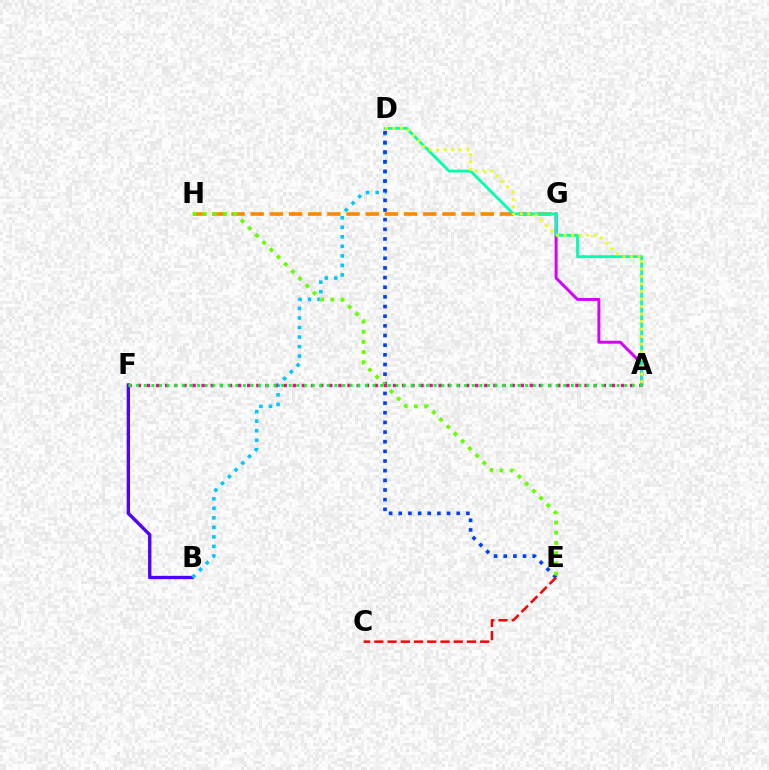{('B', 'F'): [{'color': '#4f00ff', 'line_style': 'solid', 'thickness': 2.39}], ('G', 'H'): [{'color': '#ff8800', 'line_style': 'dashed', 'thickness': 2.6}], ('A', 'G'): [{'color': '#d600ff', 'line_style': 'solid', 'thickness': 2.12}], ('A', 'D'): [{'color': '#00ffaf', 'line_style': 'solid', 'thickness': 2.05}, {'color': '#eeff00', 'line_style': 'dotted', 'thickness': 2.04}], ('B', 'D'): [{'color': '#00c7ff', 'line_style': 'dotted', 'thickness': 2.59}], ('D', 'E'): [{'color': '#003fff', 'line_style': 'dotted', 'thickness': 2.62}], ('E', 'H'): [{'color': '#66ff00', 'line_style': 'dotted', 'thickness': 2.77}], ('A', 'F'): [{'color': '#ff00a0', 'line_style': 'dotted', 'thickness': 2.48}, {'color': '#00ff27', 'line_style': 'dotted', 'thickness': 2.07}], ('C', 'E'): [{'color': '#ff0000', 'line_style': 'dashed', 'thickness': 1.8}]}